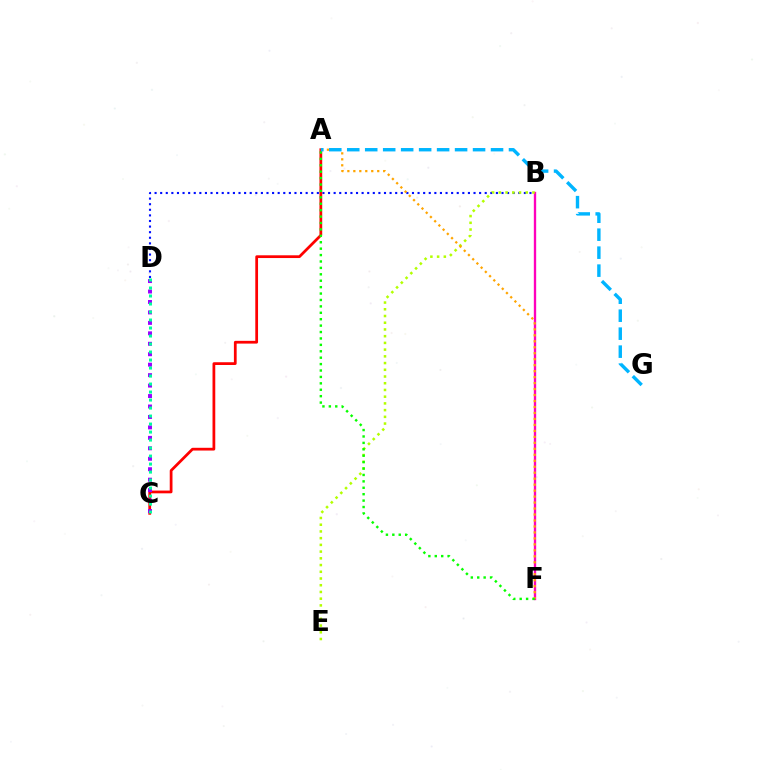{('B', 'D'): [{'color': '#0010ff', 'line_style': 'dotted', 'thickness': 1.52}], ('B', 'F'): [{'color': '#ff00bd', 'line_style': 'solid', 'thickness': 1.69}], ('B', 'E'): [{'color': '#b3ff00', 'line_style': 'dotted', 'thickness': 1.83}], ('A', 'C'): [{'color': '#ff0000', 'line_style': 'solid', 'thickness': 1.98}], ('A', 'F'): [{'color': '#ffa500', 'line_style': 'dotted', 'thickness': 1.62}, {'color': '#08ff00', 'line_style': 'dotted', 'thickness': 1.74}], ('C', 'D'): [{'color': '#9b00ff', 'line_style': 'dotted', 'thickness': 2.84}, {'color': '#00ff9d', 'line_style': 'dotted', 'thickness': 2.17}], ('A', 'G'): [{'color': '#00b5ff', 'line_style': 'dashed', 'thickness': 2.44}]}